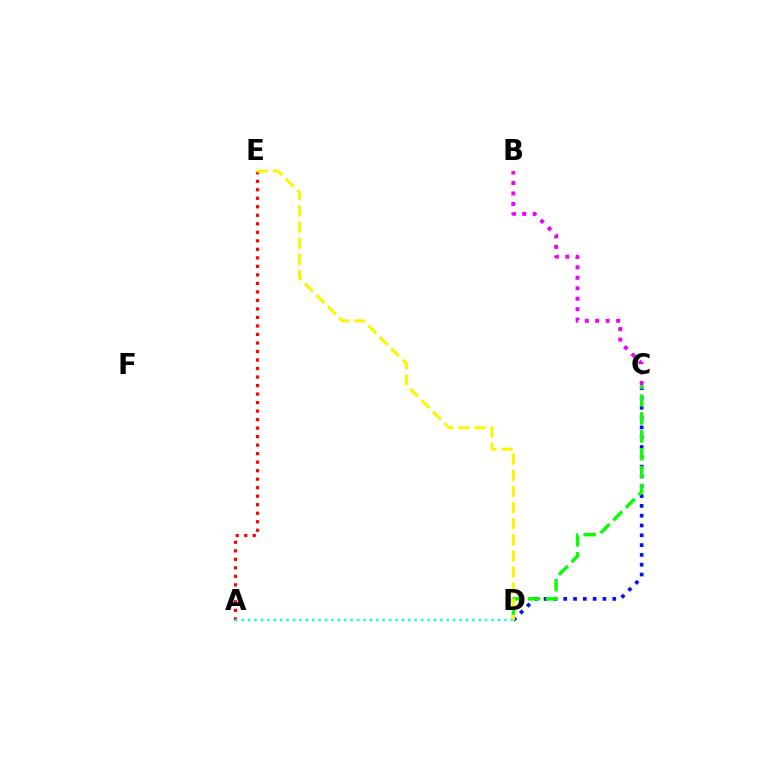{('A', 'E'): [{'color': '#ff0000', 'line_style': 'dotted', 'thickness': 2.31}], ('C', 'D'): [{'color': '#0010ff', 'line_style': 'dotted', 'thickness': 2.67}, {'color': '#08ff00', 'line_style': 'dashed', 'thickness': 2.43}], ('A', 'D'): [{'color': '#00fff6', 'line_style': 'dotted', 'thickness': 1.74}], ('D', 'E'): [{'color': '#fcf500', 'line_style': 'dashed', 'thickness': 2.19}], ('B', 'C'): [{'color': '#ee00ff', 'line_style': 'dotted', 'thickness': 2.84}]}